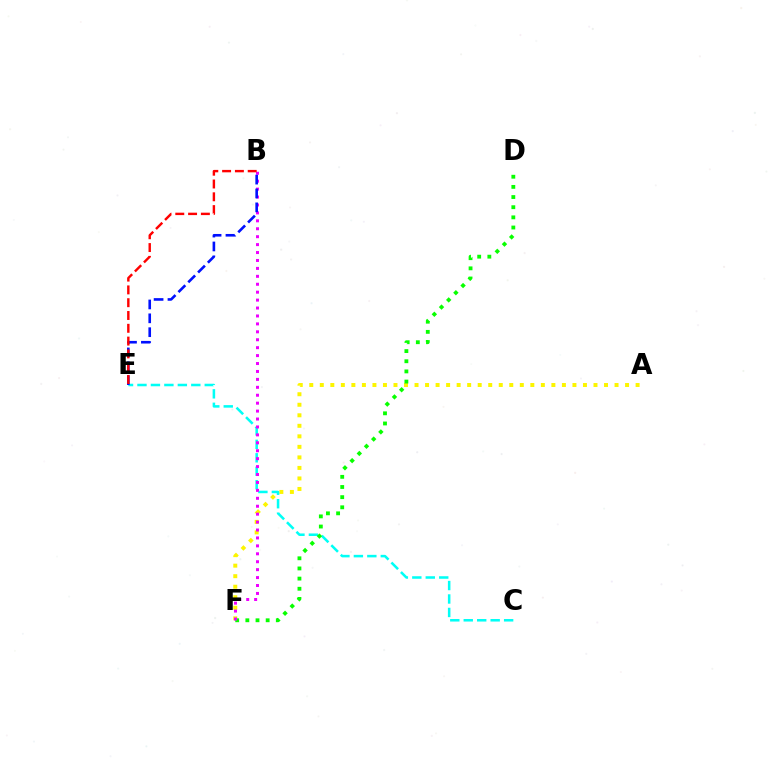{('A', 'F'): [{'color': '#fcf500', 'line_style': 'dotted', 'thickness': 2.86}], ('C', 'E'): [{'color': '#00fff6', 'line_style': 'dashed', 'thickness': 1.83}], ('D', 'F'): [{'color': '#08ff00', 'line_style': 'dotted', 'thickness': 2.76}], ('B', 'F'): [{'color': '#ee00ff', 'line_style': 'dotted', 'thickness': 2.15}], ('B', 'E'): [{'color': '#0010ff', 'line_style': 'dashed', 'thickness': 1.88}, {'color': '#ff0000', 'line_style': 'dashed', 'thickness': 1.74}]}